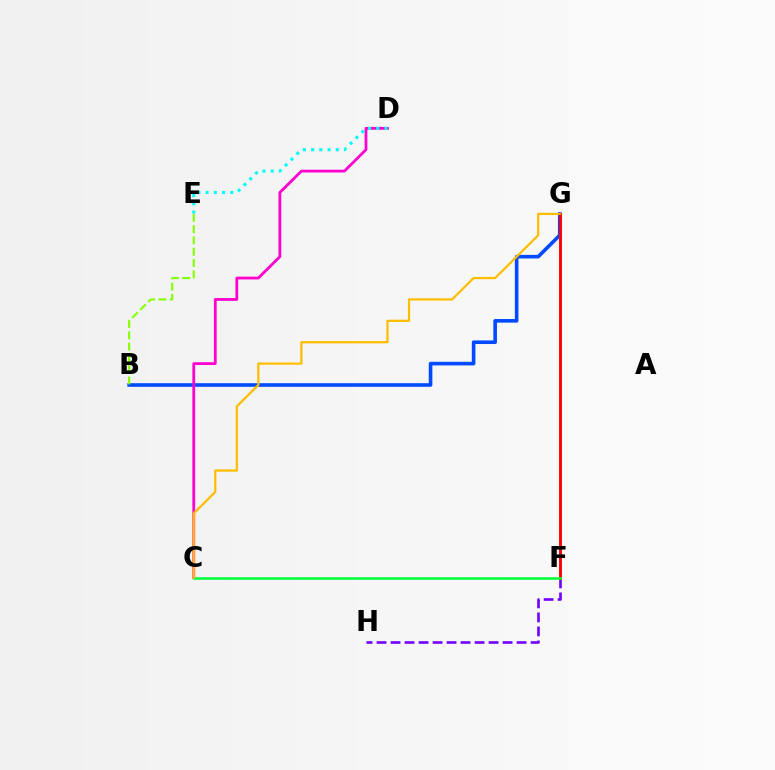{('B', 'G'): [{'color': '#004bff', 'line_style': 'solid', 'thickness': 2.6}], ('F', 'H'): [{'color': '#7200ff', 'line_style': 'dashed', 'thickness': 1.9}], ('B', 'E'): [{'color': '#84ff00', 'line_style': 'dashed', 'thickness': 1.53}], ('F', 'G'): [{'color': '#ff0000', 'line_style': 'solid', 'thickness': 2.08}], ('C', 'D'): [{'color': '#ff00cf', 'line_style': 'solid', 'thickness': 2.01}], ('C', 'F'): [{'color': '#00ff39', 'line_style': 'solid', 'thickness': 1.86}], ('D', 'E'): [{'color': '#00fff6', 'line_style': 'dotted', 'thickness': 2.23}], ('C', 'G'): [{'color': '#ffbd00', 'line_style': 'solid', 'thickness': 1.63}]}